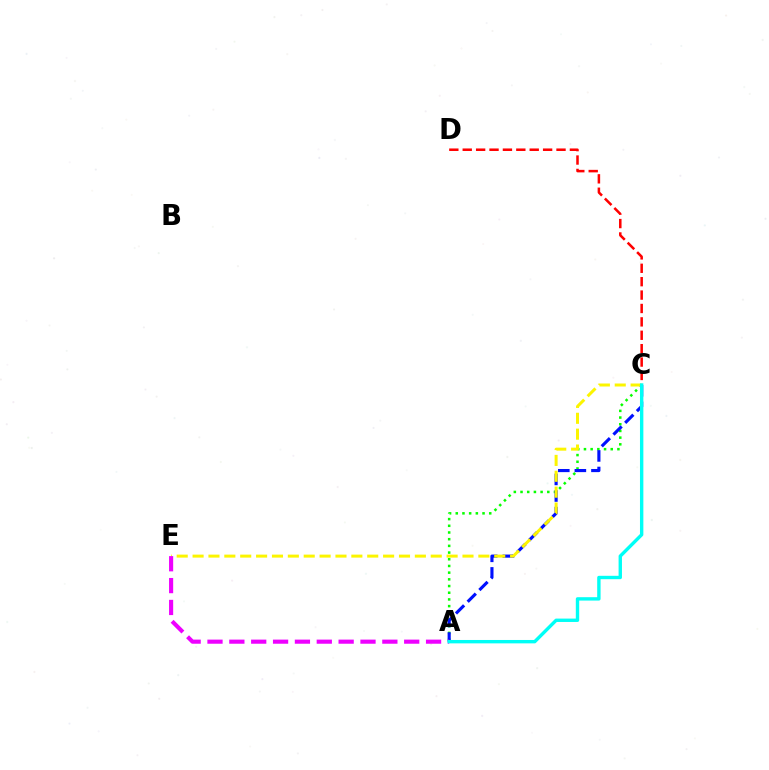{('A', 'C'): [{'color': '#08ff00', 'line_style': 'dotted', 'thickness': 1.82}, {'color': '#0010ff', 'line_style': 'dashed', 'thickness': 2.25}, {'color': '#00fff6', 'line_style': 'solid', 'thickness': 2.44}], ('C', 'E'): [{'color': '#fcf500', 'line_style': 'dashed', 'thickness': 2.16}], ('A', 'E'): [{'color': '#ee00ff', 'line_style': 'dashed', 'thickness': 2.97}], ('C', 'D'): [{'color': '#ff0000', 'line_style': 'dashed', 'thickness': 1.82}]}